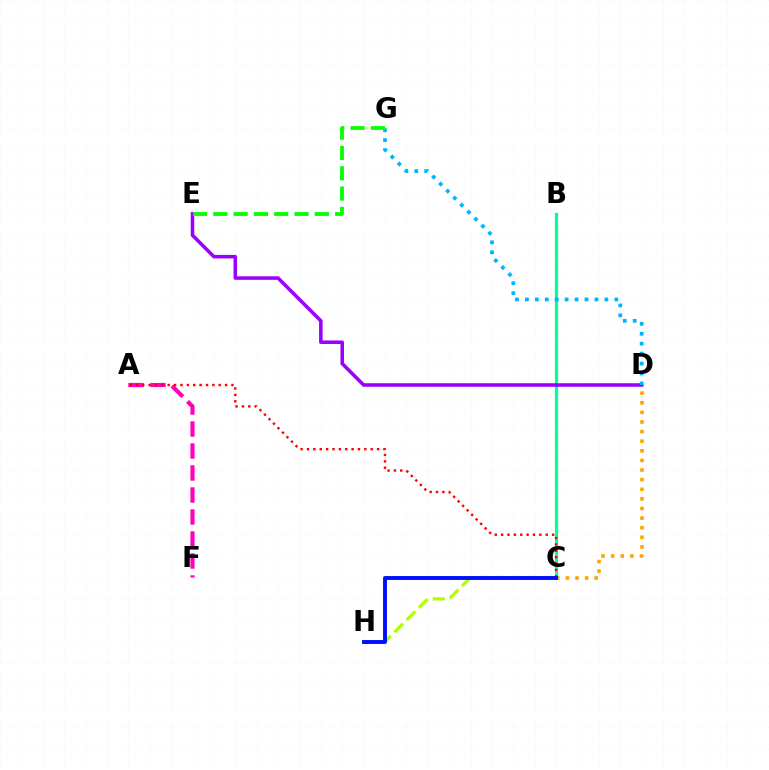{('C', 'D'): [{'color': '#ffa500', 'line_style': 'dotted', 'thickness': 2.61}], ('B', 'C'): [{'color': '#00ff9d', 'line_style': 'solid', 'thickness': 2.31}], ('D', 'E'): [{'color': '#9b00ff', 'line_style': 'solid', 'thickness': 2.55}], ('D', 'G'): [{'color': '#00b5ff', 'line_style': 'dotted', 'thickness': 2.7}], ('A', 'F'): [{'color': '#ff00bd', 'line_style': 'dashed', 'thickness': 2.99}], ('A', 'C'): [{'color': '#ff0000', 'line_style': 'dotted', 'thickness': 1.73}], ('C', 'H'): [{'color': '#b3ff00', 'line_style': 'dashed', 'thickness': 2.36}, {'color': '#0010ff', 'line_style': 'solid', 'thickness': 2.82}], ('E', 'G'): [{'color': '#08ff00', 'line_style': 'dashed', 'thickness': 2.76}]}